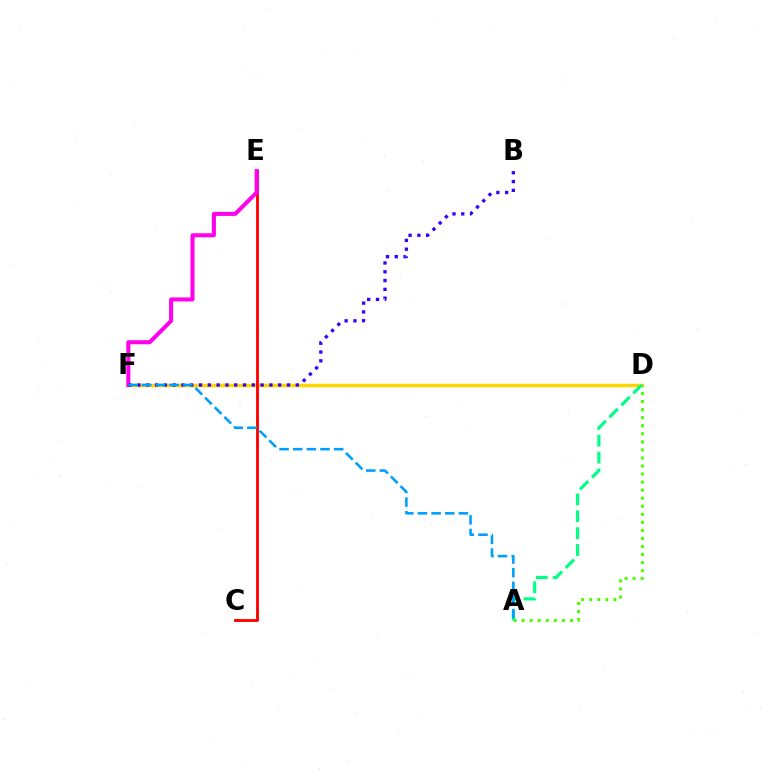{('D', 'F'): [{'color': '#ffd500', 'line_style': 'solid', 'thickness': 2.51}], ('A', 'D'): [{'color': '#4fff00', 'line_style': 'dotted', 'thickness': 2.19}, {'color': '#00ff86', 'line_style': 'dashed', 'thickness': 2.29}], ('C', 'E'): [{'color': '#ff0000', 'line_style': 'solid', 'thickness': 2.05}], ('E', 'F'): [{'color': '#ff00ed', 'line_style': 'solid', 'thickness': 2.9}], ('B', 'F'): [{'color': '#3700ff', 'line_style': 'dotted', 'thickness': 2.39}], ('A', 'F'): [{'color': '#009eff', 'line_style': 'dashed', 'thickness': 1.85}]}